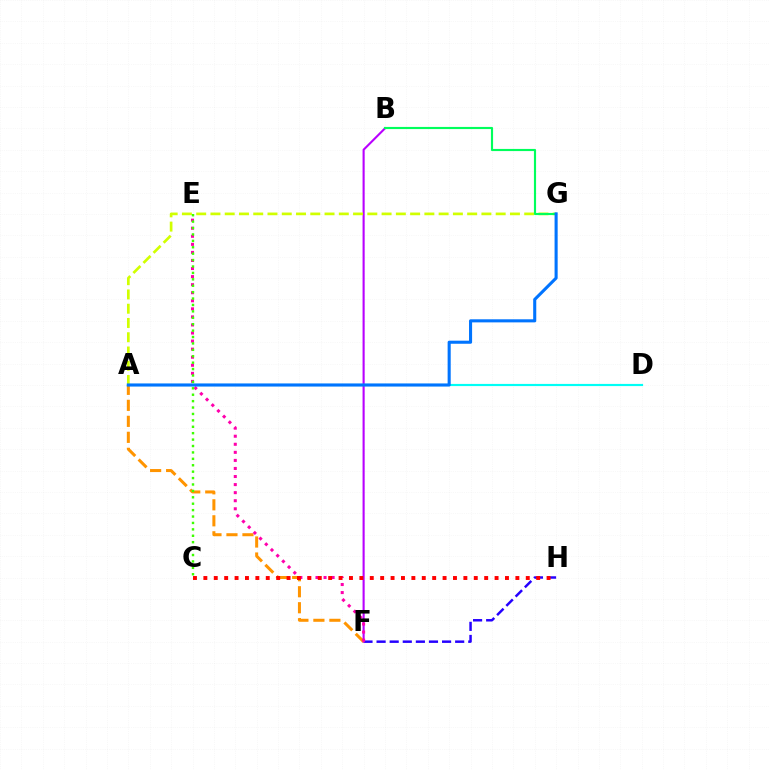{('F', 'H'): [{'color': '#2500ff', 'line_style': 'dashed', 'thickness': 1.78}], ('B', 'F'): [{'color': '#b900ff', 'line_style': 'solid', 'thickness': 1.51}], ('A', 'G'): [{'color': '#d1ff00', 'line_style': 'dashed', 'thickness': 1.94}, {'color': '#0074ff', 'line_style': 'solid', 'thickness': 2.22}], ('A', 'F'): [{'color': '#ff9400', 'line_style': 'dashed', 'thickness': 2.17}], ('A', 'D'): [{'color': '#00fff6', 'line_style': 'solid', 'thickness': 1.57}], ('E', 'F'): [{'color': '#ff00ac', 'line_style': 'dotted', 'thickness': 2.19}], ('B', 'G'): [{'color': '#00ff5c', 'line_style': 'solid', 'thickness': 1.55}], ('C', 'H'): [{'color': '#ff0000', 'line_style': 'dotted', 'thickness': 2.83}], ('C', 'E'): [{'color': '#3dff00', 'line_style': 'dotted', 'thickness': 1.74}]}